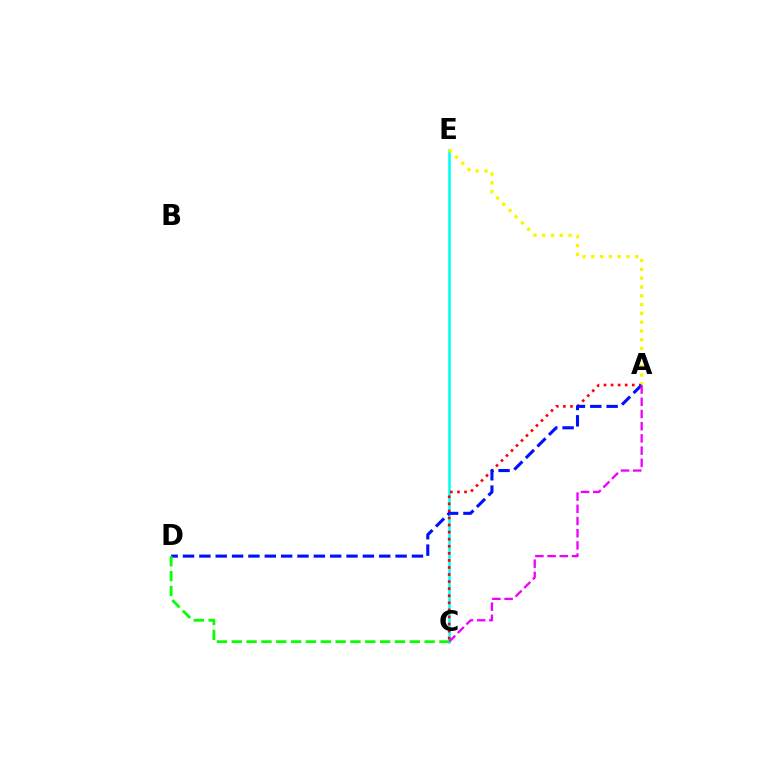{('C', 'E'): [{'color': '#00fff6', 'line_style': 'solid', 'thickness': 1.86}], ('A', 'C'): [{'color': '#ff0000', 'line_style': 'dotted', 'thickness': 1.92}, {'color': '#ee00ff', 'line_style': 'dashed', 'thickness': 1.66}], ('A', 'E'): [{'color': '#fcf500', 'line_style': 'dotted', 'thickness': 2.39}], ('A', 'D'): [{'color': '#0010ff', 'line_style': 'dashed', 'thickness': 2.22}], ('C', 'D'): [{'color': '#08ff00', 'line_style': 'dashed', 'thickness': 2.02}]}